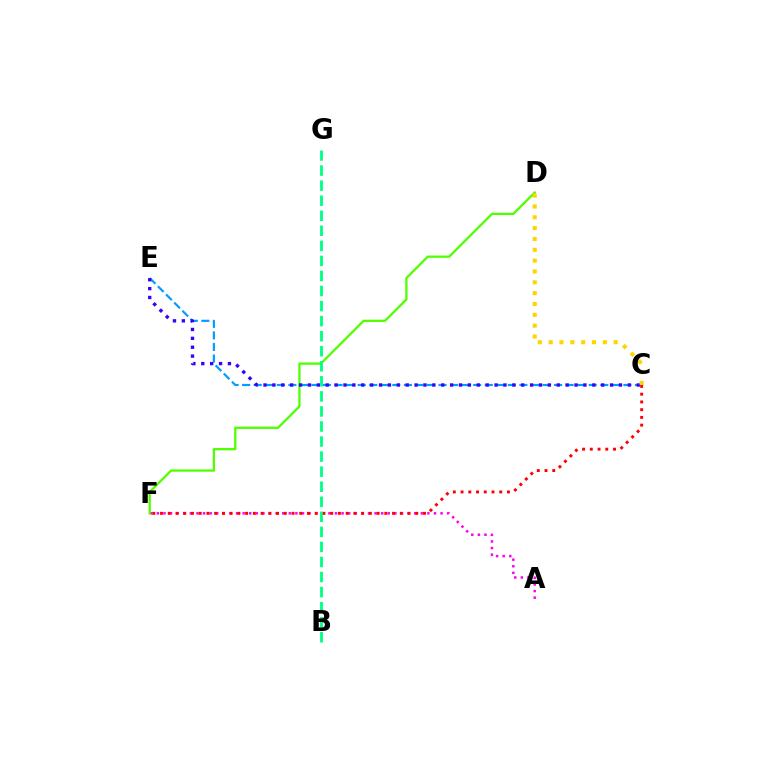{('C', 'E'): [{'color': '#009eff', 'line_style': 'dashed', 'thickness': 1.57}, {'color': '#3700ff', 'line_style': 'dotted', 'thickness': 2.41}], ('A', 'F'): [{'color': '#ff00ed', 'line_style': 'dotted', 'thickness': 1.79}], ('D', 'F'): [{'color': '#4fff00', 'line_style': 'solid', 'thickness': 1.63}], ('C', 'F'): [{'color': '#ff0000', 'line_style': 'dotted', 'thickness': 2.1}], ('B', 'G'): [{'color': '#00ff86', 'line_style': 'dashed', 'thickness': 2.05}], ('C', 'D'): [{'color': '#ffd500', 'line_style': 'dotted', 'thickness': 2.94}]}